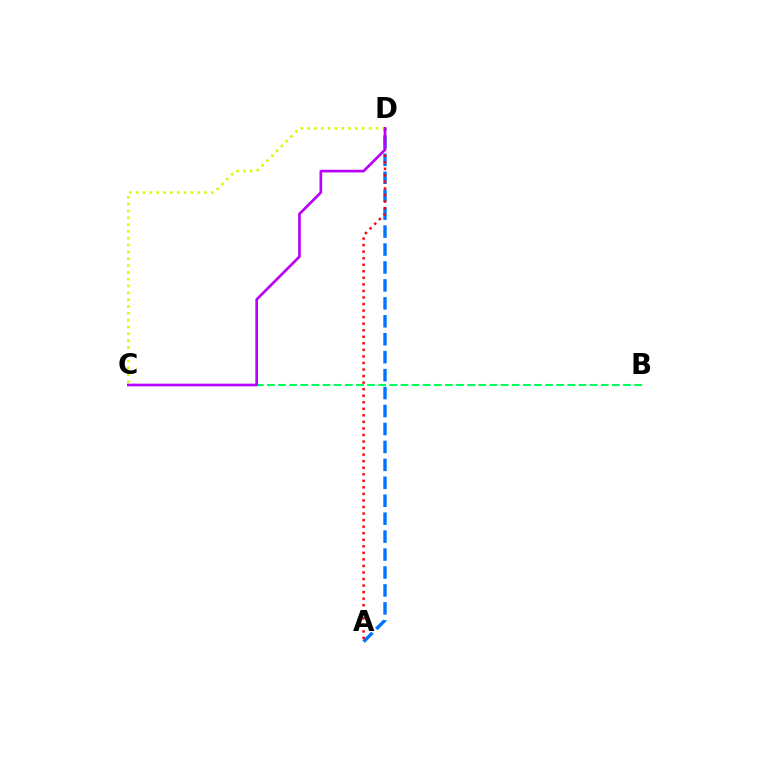{('B', 'C'): [{'color': '#00ff5c', 'line_style': 'dashed', 'thickness': 1.51}], ('A', 'D'): [{'color': '#0074ff', 'line_style': 'dashed', 'thickness': 2.44}, {'color': '#ff0000', 'line_style': 'dotted', 'thickness': 1.78}], ('C', 'D'): [{'color': '#d1ff00', 'line_style': 'dotted', 'thickness': 1.85}, {'color': '#b900ff', 'line_style': 'solid', 'thickness': 1.91}]}